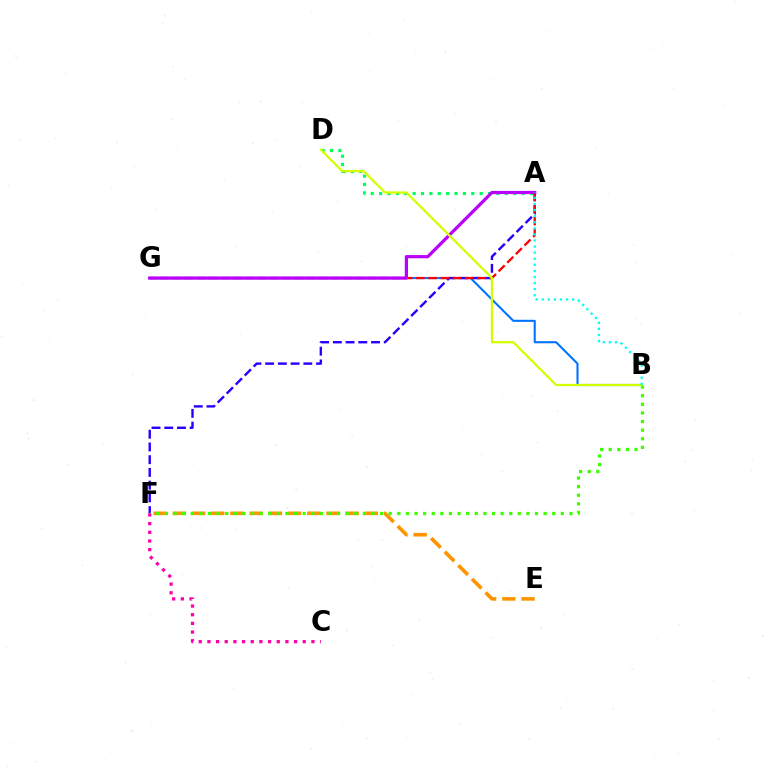{('B', 'G'): [{'color': '#0074ff', 'line_style': 'solid', 'thickness': 1.5}], ('A', 'D'): [{'color': '#00ff5c', 'line_style': 'dotted', 'thickness': 2.28}], ('A', 'F'): [{'color': '#2500ff', 'line_style': 'dashed', 'thickness': 1.73}], ('E', 'F'): [{'color': '#ff9400', 'line_style': 'dashed', 'thickness': 2.61}], ('A', 'G'): [{'color': '#ff0000', 'line_style': 'dashed', 'thickness': 1.66}, {'color': '#b900ff', 'line_style': 'solid', 'thickness': 2.31}], ('B', 'F'): [{'color': '#3dff00', 'line_style': 'dotted', 'thickness': 2.34}], ('B', 'D'): [{'color': '#d1ff00', 'line_style': 'solid', 'thickness': 1.63}], ('A', 'B'): [{'color': '#00fff6', 'line_style': 'dotted', 'thickness': 1.65}], ('C', 'F'): [{'color': '#ff00ac', 'line_style': 'dotted', 'thickness': 2.36}]}